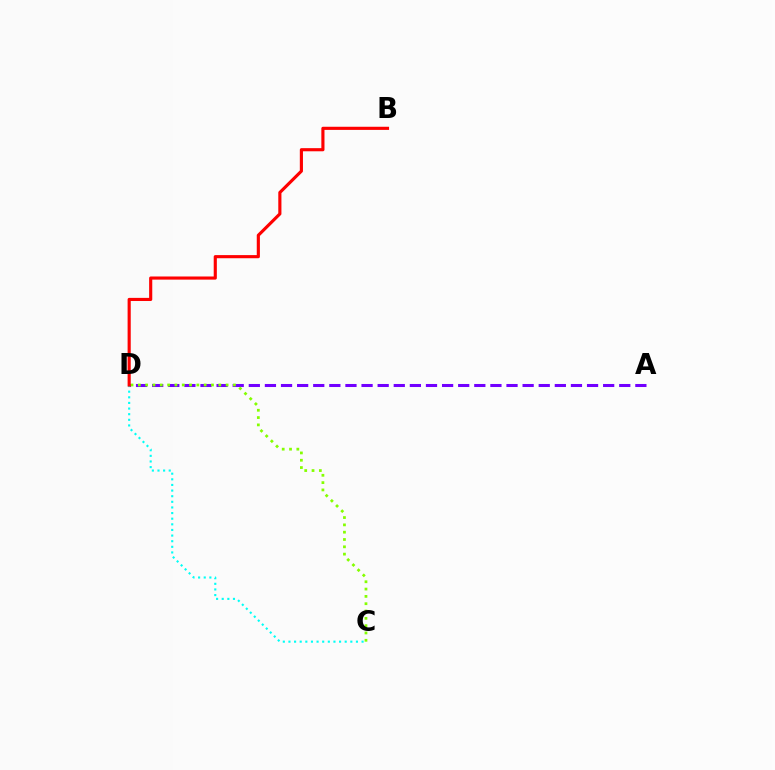{('A', 'D'): [{'color': '#7200ff', 'line_style': 'dashed', 'thickness': 2.19}], ('C', 'D'): [{'color': '#84ff00', 'line_style': 'dotted', 'thickness': 1.99}, {'color': '#00fff6', 'line_style': 'dotted', 'thickness': 1.53}], ('B', 'D'): [{'color': '#ff0000', 'line_style': 'solid', 'thickness': 2.26}]}